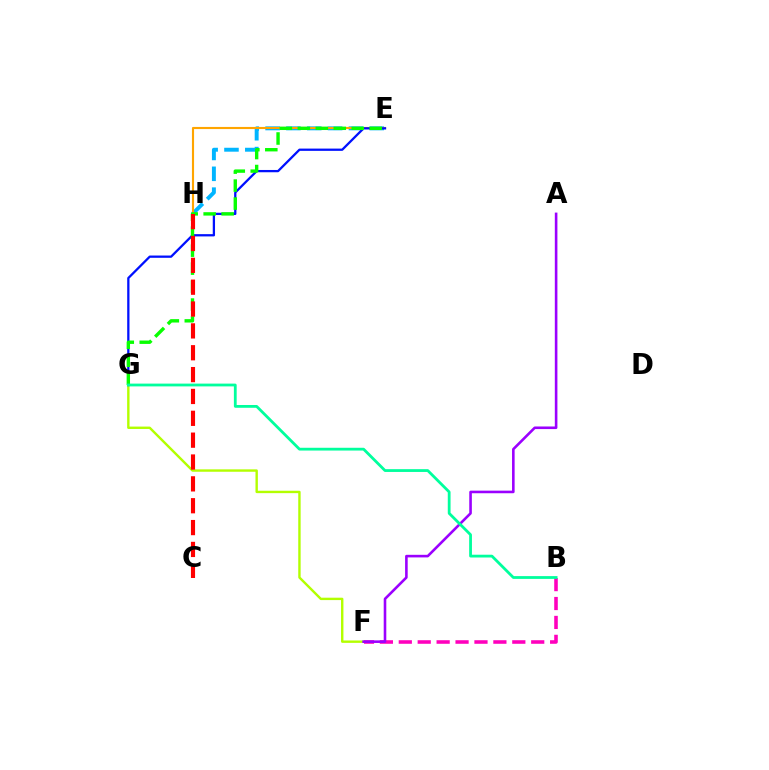{('E', 'H'): [{'color': '#00b5ff', 'line_style': 'dashed', 'thickness': 2.83}, {'color': '#ffa500', 'line_style': 'solid', 'thickness': 1.54}], ('F', 'G'): [{'color': '#b3ff00', 'line_style': 'solid', 'thickness': 1.73}], ('B', 'F'): [{'color': '#ff00bd', 'line_style': 'dashed', 'thickness': 2.57}], ('E', 'G'): [{'color': '#0010ff', 'line_style': 'solid', 'thickness': 1.64}, {'color': '#08ff00', 'line_style': 'dashed', 'thickness': 2.44}], ('A', 'F'): [{'color': '#9b00ff', 'line_style': 'solid', 'thickness': 1.87}], ('C', 'H'): [{'color': '#ff0000', 'line_style': 'dashed', 'thickness': 2.97}], ('B', 'G'): [{'color': '#00ff9d', 'line_style': 'solid', 'thickness': 2.01}]}